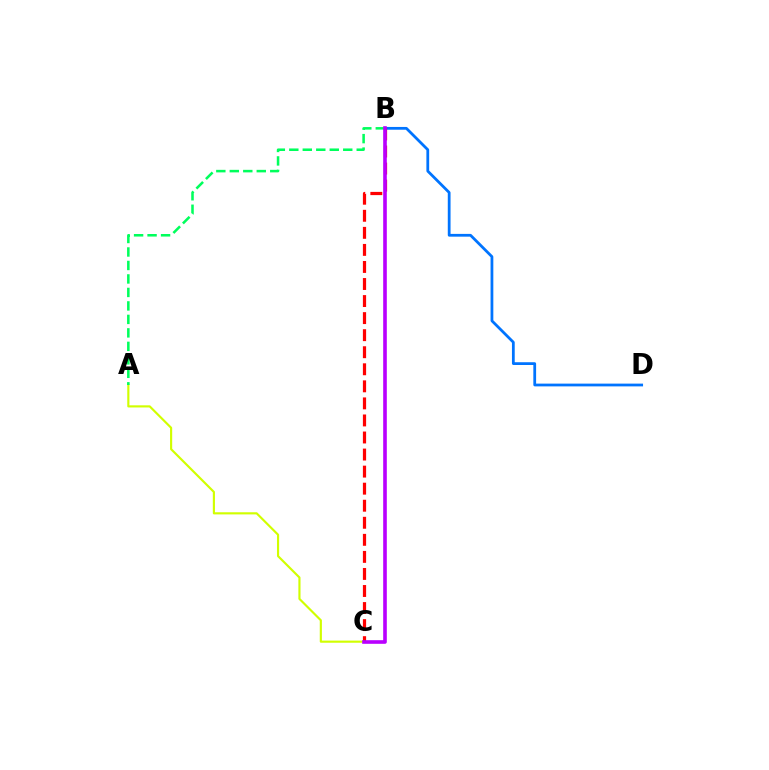{('B', 'D'): [{'color': '#0074ff', 'line_style': 'solid', 'thickness': 1.99}], ('A', 'C'): [{'color': '#d1ff00', 'line_style': 'solid', 'thickness': 1.55}], ('A', 'B'): [{'color': '#00ff5c', 'line_style': 'dashed', 'thickness': 1.83}], ('B', 'C'): [{'color': '#ff0000', 'line_style': 'dashed', 'thickness': 2.32}, {'color': '#b900ff', 'line_style': 'solid', 'thickness': 2.61}]}